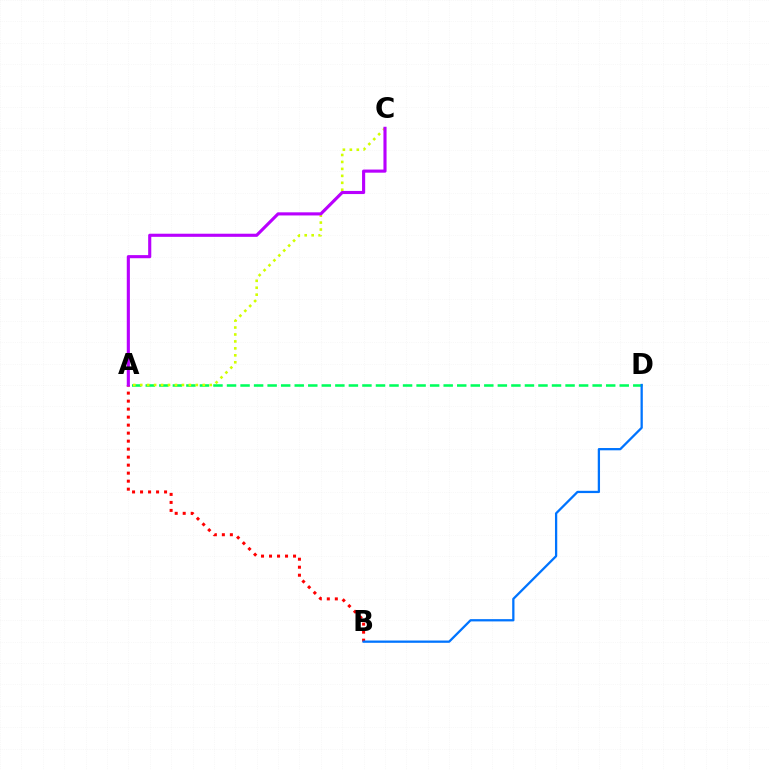{('A', 'D'): [{'color': '#00ff5c', 'line_style': 'dashed', 'thickness': 1.84}], ('A', 'C'): [{'color': '#d1ff00', 'line_style': 'dotted', 'thickness': 1.89}, {'color': '#b900ff', 'line_style': 'solid', 'thickness': 2.24}], ('A', 'B'): [{'color': '#ff0000', 'line_style': 'dotted', 'thickness': 2.17}], ('B', 'D'): [{'color': '#0074ff', 'line_style': 'solid', 'thickness': 1.64}]}